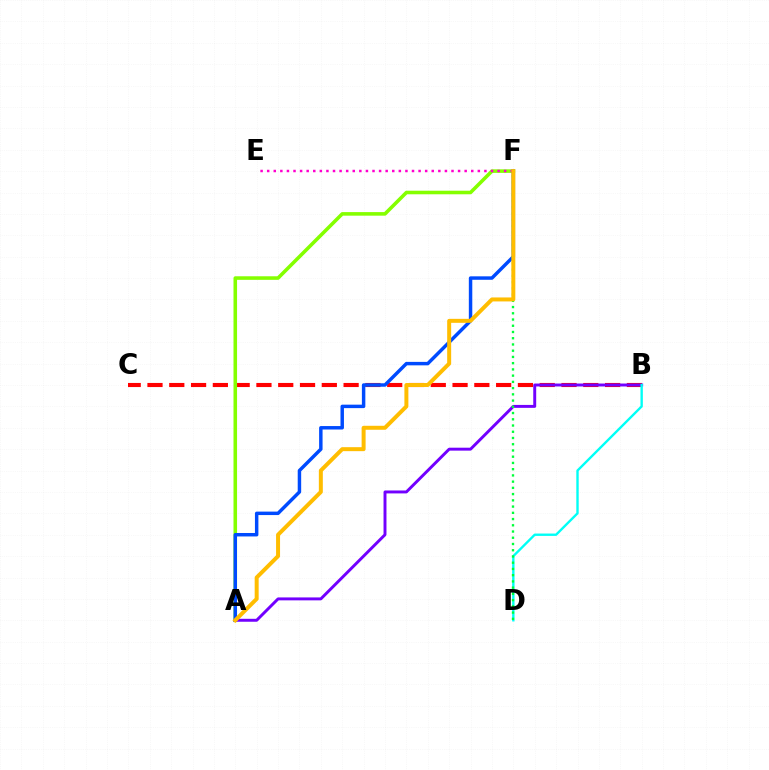{('B', 'C'): [{'color': '#ff0000', 'line_style': 'dashed', 'thickness': 2.96}], ('A', 'F'): [{'color': '#84ff00', 'line_style': 'solid', 'thickness': 2.57}, {'color': '#004bff', 'line_style': 'solid', 'thickness': 2.49}, {'color': '#ffbd00', 'line_style': 'solid', 'thickness': 2.86}], ('A', 'B'): [{'color': '#7200ff', 'line_style': 'solid', 'thickness': 2.11}], ('E', 'F'): [{'color': '#ff00cf', 'line_style': 'dotted', 'thickness': 1.79}], ('B', 'D'): [{'color': '#00fff6', 'line_style': 'solid', 'thickness': 1.71}], ('D', 'F'): [{'color': '#00ff39', 'line_style': 'dotted', 'thickness': 1.69}]}